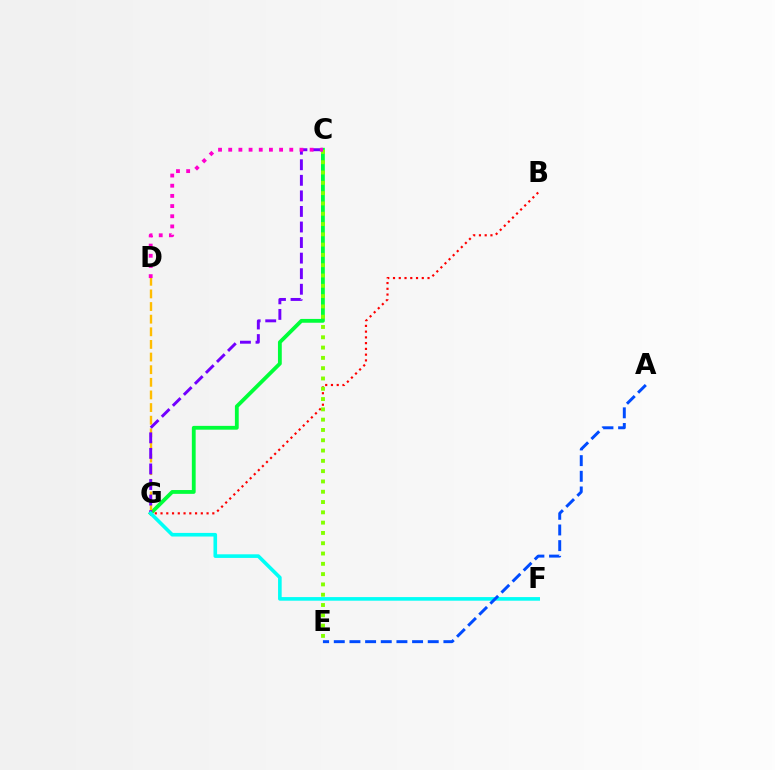{('B', 'G'): [{'color': '#ff0000', 'line_style': 'dotted', 'thickness': 1.56}], ('C', 'G'): [{'color': '#00ff39', 'line_style': 'solid', 'thickness': 2.75}, {'color': '#7200ff', 'line_style': 'dashed', 'thickness': 2.11}], ('C', 'E'): [{'color': '#84ff00', 'line_style': 'dotted', 'thickness': 2.8}], ('D', 'G'): [{'color': '#ffbd00', 'line_style': 'dashed', 'thickness': 1.72}], ('F', 'G'): [{'color': '#00fff6', 'line_style': 'solid', 'thickness': 2.6}], ('C', 'D'): [{'color': '#ff00cf', 'line_style': 'dotted', 'thickness': 2.77}], ('A', 'E'): [{'color': '#004bff', 'line_style': 'dashed', 'thickness': 2.13}]}